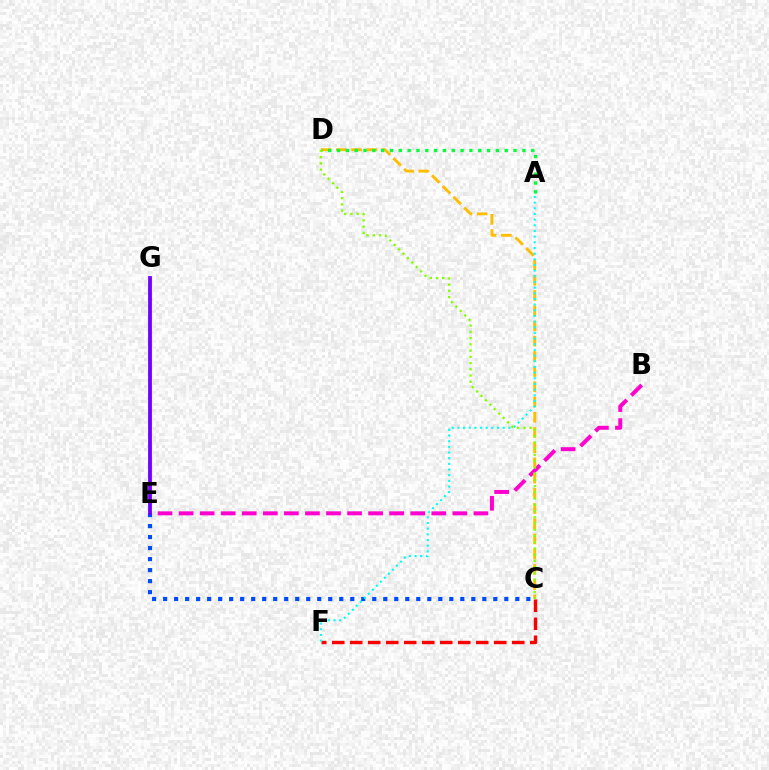{('C', 'F'): [{'color': '#ff0000', 'line_style': 'dashed', 'thickness': 2.45}], ('B', 'E'): [{'color': '#ff00cf', 'line_style': 'dashed', 'thickness': 2.86}], ('C', 'E'): [{'color': '#004bff', 'line_style': 'dotted', 'thickness': 2.99}], ('C', 'D'): [{'color': '#ffbd00', 'line_style': 'dashed', 'thickness': 2.07}, {'color': '#84ff00', 'line_style': 'dotted', 'thickness': 1.69}], ('A', 'D'): [{'color': '#00ff39', 'line_style': 'dotted', 'thickness': 2.4}], ('E', 'G'): [{'color': '#7200ff', 'line_style': 'solid', 'thickness': 2.74}], ('A', 'F'): [{'color': '#00fff6', 'line_style': 'dotted', 'thickness': 1.54}]}